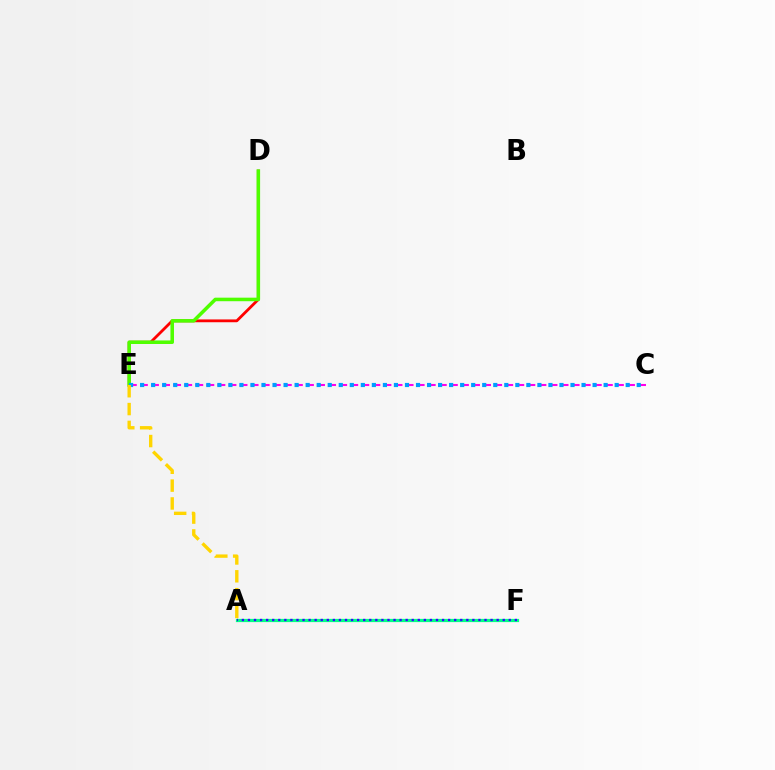{('D', 'E'): [{'color': '#ff0000', 'line_style': 'solid', 'thickness': 2.02}, {'color': '#4fff00', 'line_style': 'solid', 'thickness': 2.55}], ('C', 'E'): [{'color': '#ff00ed', 'line_style': 'dashed', 'thickness': 1.5}, {'color': '#009eff', 'line_style': 'dotted', 'thickness': 3.0}], ('A', 'E'): [{'color': '#ffd500', 'line_style': 'dashed', 'thickness': 2.42}], ('A', 'F'): [{'color': '#00ff86', 'line_style': 'solid', 'thickness': 2.32}, {'color': '#3700ff', 'line_style': 'dotted', 'thickness': 1.65}]}